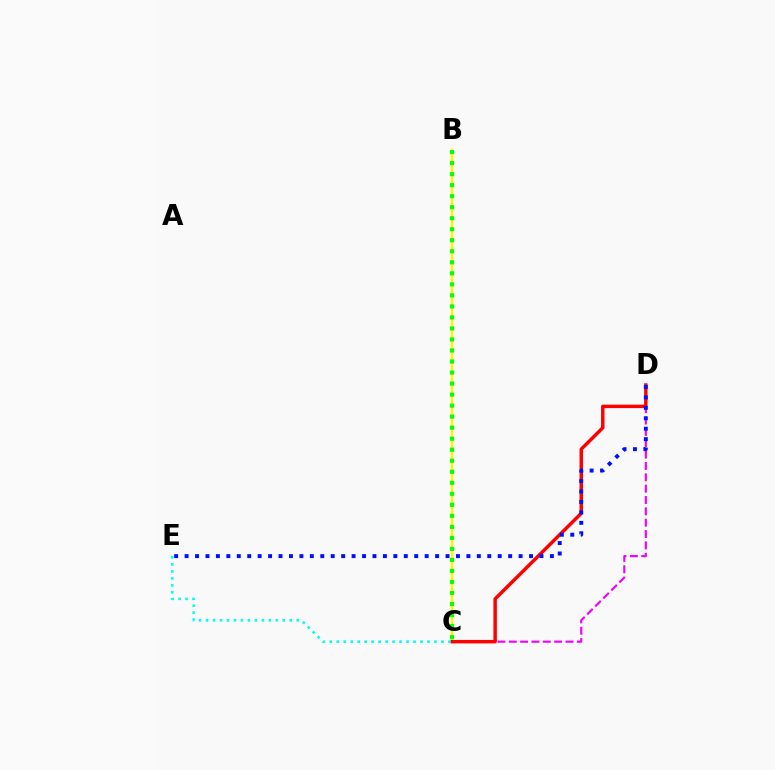{('B', 'C'): [{'color': '#fcf500', 'line_style': 'solid', 'thickness': 1.73}, {'color': '#08ff00', 'line_style': 'dotted', 'thickness': 3.0}], ('C', 'D'): [{'color': '#ee00ff', 'line_style': 'dashed', 'thickness': 1.54}, {'color': '#ff0000', 'line_style': 'solid', 'thickness': 2.48}], ('C', 'E'): [{'color': '#00fff6', 'line_style': 'dotted', 'thickness': 1.9}], ('D', 'E'): [{'color': '#0010ff', 'line_style': 'dotted', 'thickness': 2.84}]}